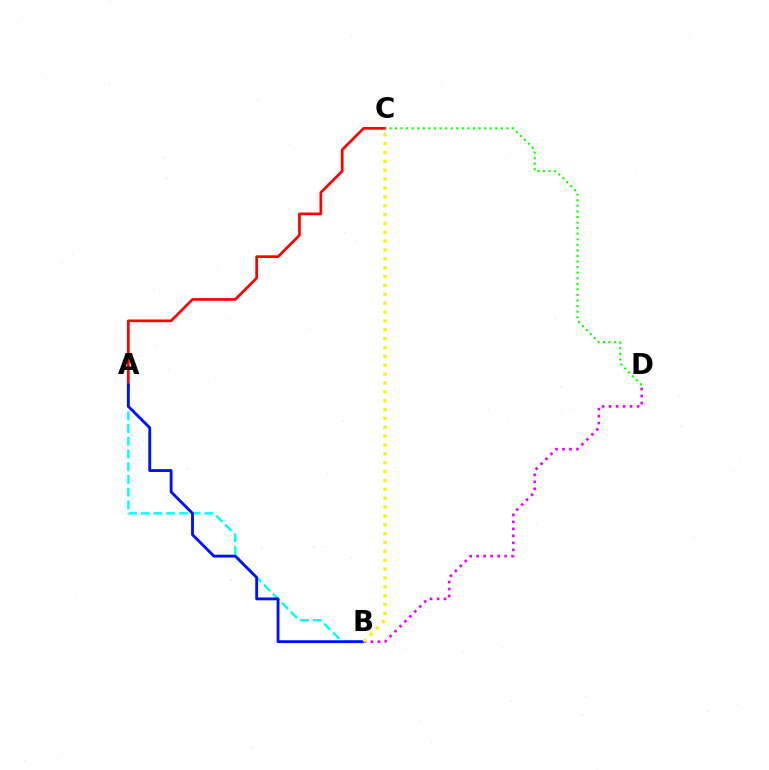{('A', 'B'): [{'color': '#00fff6', 'line_style': 'dashed', 'thickness': 1.73}, {'color': '#0010ff', 'line_style': 'solid', 'thickness': 2.05}], ('A', 'C'): [{'color': '#ff0000', 'line_style': 'solid', 'thickness': 1.95}], ('B', 'D'): [{'color': '#ee00ff', 'line_style': 'dotted', 'thickness': 1.9}], ('C', 'D'): [{'color': '#08ff00', 'line_style': 'dotted', 'thickness': 1.51}], ('B', 'C'): [{'color': '#fcf500', 'line_style': 'dotted', 'thickness': 2.41}]}